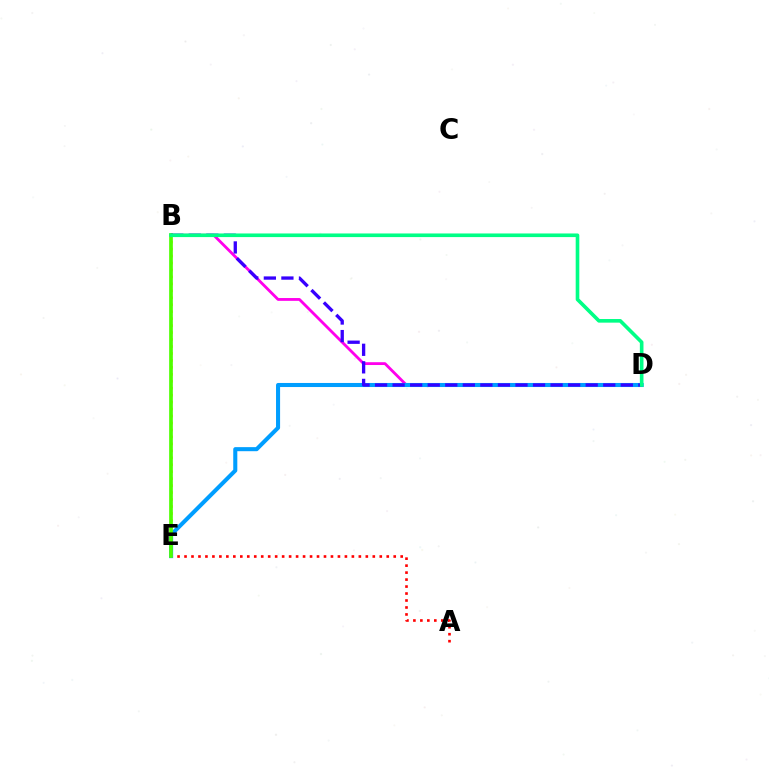{('B', 'D'): [{'color': '#ff00ed', 'line_style': 'solid', 'thickness': 2.03}, {'color': '#3700ff', 'line_style': 'dashed', 'thickness': 2.38}, {'color': '#00ff86', 'line_style': 'solid', 'thickness': 2.61}], ('B', 'E'): [{'color': '#ffd500', 'line_style': 'dotted', 'thickness': 1.89}, {'color': '#4fff00', 'line_style': 'solid', 'thickness': 2.66}], ('A', 'E'): [{'color': '#ff0000', 'line_style': 'dotted', 'thickness': 1.89}], ('D', 'E'): [{'color': '#009eff', 'line_style': 'solid', 'thickness': 2.92}]}